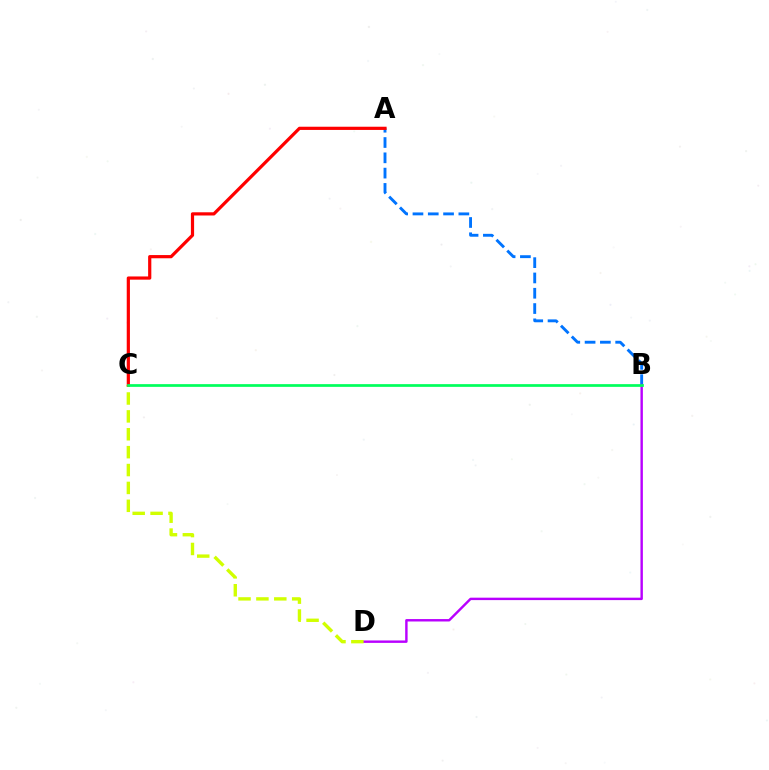{('A', 'B'): [{'color': '#0074ff', 'line_style': 'dashed', 'thickness': 2.08}], ('B', 'D'): [{'color': '#b900ff', 'line_style': 'solid', 'thickness': 1.74}], ('C', 'D'): [{'color': '#d1ff00', 'line_style': 'dashed', 'thickness': 2.43}], ('A', 'C'): [{'color': '#ff0000', 'line_style': 'solid', 'thickness': 2.31}], ('B', 'C'): [{'color': '#00ff5c', 'line_style': 'solid', 'thickness': 1.96}]}